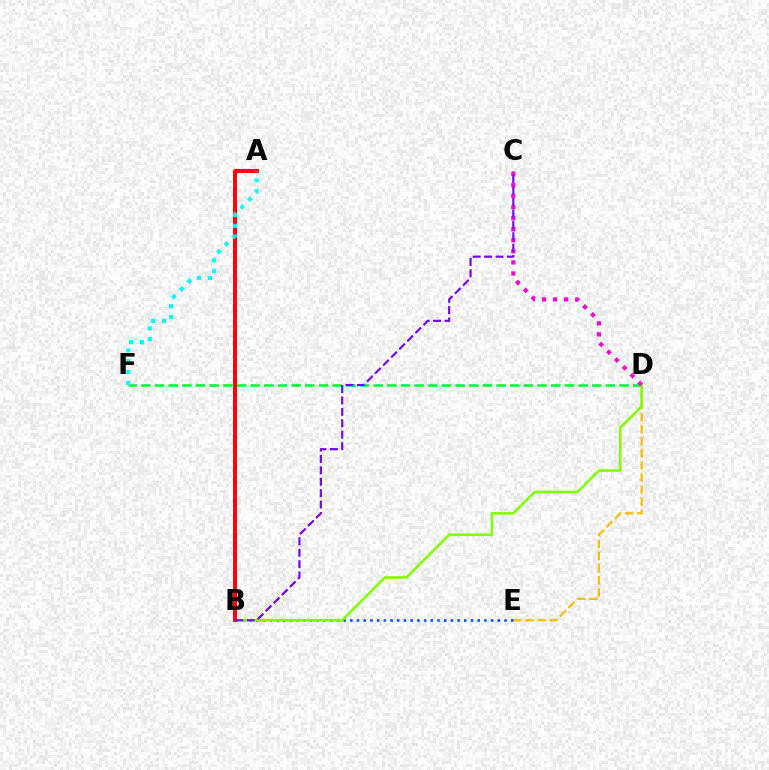{('D', 'E'): [{'color': '#ffbd00', 'line_style': 'dashed', 'thickness': 1.64}], ('B', 'E'): [{'color': '#004bff', 'line_style': 'dotted', 'thickness': 1.82}], ('D', 'F'): [{'color': '#00ff39', 'line_style': 'dashed', 'thickness': 1.86}], ('B', 'D'): [{'color': '#84ff00', 'line_style': 'solid', 'thickness': 1.87}], ('C', 'D'): [{'color': '#ff00cf', 'line_style': 'dotted', 'thickness': 3.0}], ('A', 'B'): [{'color': '#ff0000', 'line_style': 'solid', 'thickness': 2.83}], ('B', 'C'): [{'color': '#7200ff', 'line_style': 'dashed', 'thickness': 1.55}], ('A', 'F'): [{'color': '#00fff6', 'line_style': 'dotted', 'thickness': 2.95}]}